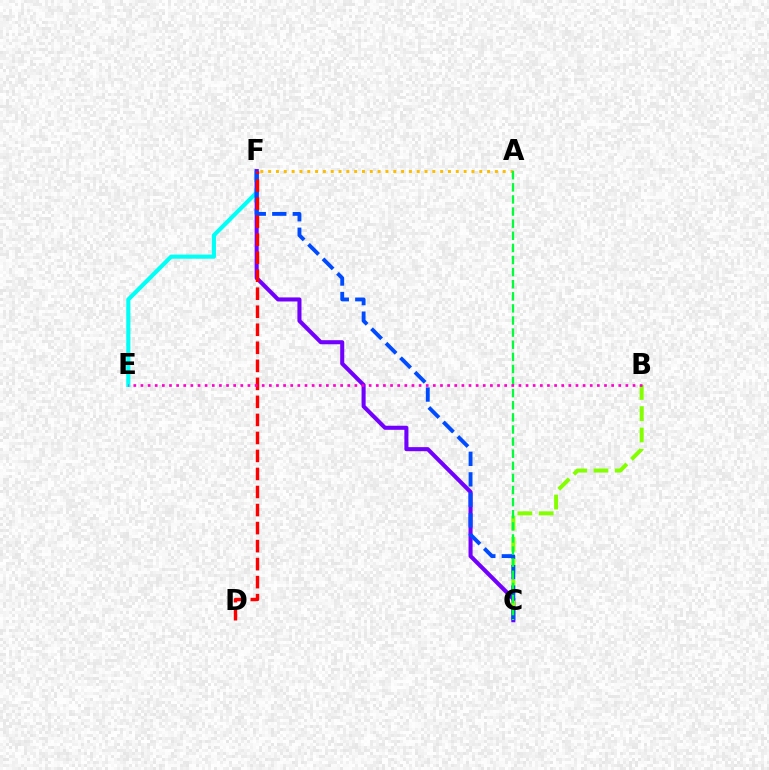{('E', 'F'): [{'color': '#00fff6', 'line_style': 'solid', 'thickness': 2.97}], ('C', 'F'): [{'color': '#7200ff', 'line_style': 'solid', 'thickness': 2.93}, {'color': '#004bff', 'line_style': 'dashed', 'thickness': 2.79}], ('A', 'F'): [{'color': '#ffbd00', 'line_style': 'dotted', 'thickness': 2.12}], ('B', 'C'): [{'color': '#84ff00', 'line_style': 'dashed', 'thickness': 2.89}], ('A', 'C'): [{'color': '#00ff39', 'line_style': 'dashed', 'thickness': 1.64}], ('D', 'F'): [{'color': '#ff0000', 'line_style': 'dashed', 'thickness': 2.45}], ('B', 'E'): [{'color': '#ff00cf', 'line_style': 'dotted', 'thickness': 1.94}]}